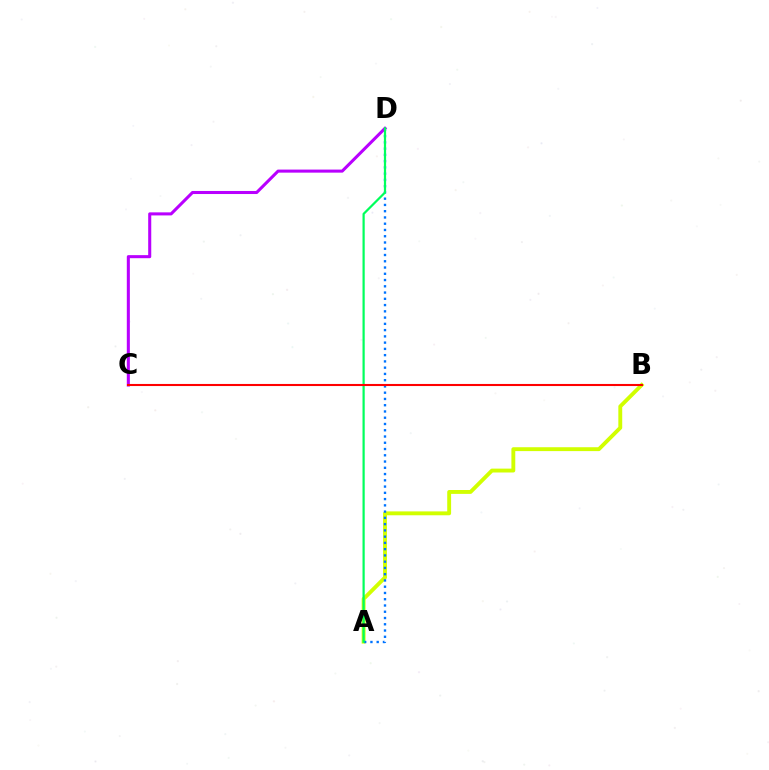{('A', 'B'): [{'color': '#d1ff00', 'line_style': 'solid', 'thickness': 2.79}], ('A', 'D'): [{'color': '#0074ff', 'line_style': 'dotted', 'thickness': 1.7}, {'color': '#00ff5c', 'line_style': 'solid', 'thickness': 1.59}], ('C', 'D'): [{'color': '#b900ff', 'line_style': 'solid', 'thickness': 2.2}], ('B', 'C'): [{'color': '#ff0000', 'line_style': 'solid', 'thickness': 1.5}]}